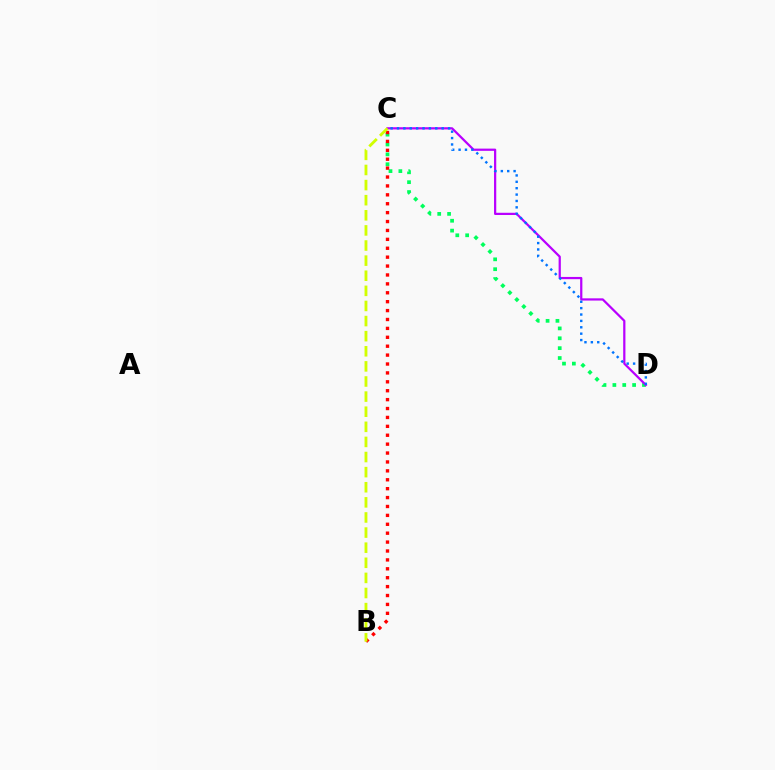{('C', 'D'): [{'color': '#00ff5c', 'line_style': 'dotted', 'thickness': 2.68}, {'color': '#b900ff', 'line_style': 'solid', 'thickness': 1.6}, {'color': '#0074ff', 'line_style': 'dotted', 'thickness': 1.73}], ('B', 'C'): [{'color': '#ff0000', 'line_style': 'dotted', 'thickness': 2.42}, {'color': '#d1ff00', 'line_style': 'dashed', 'thickness': 2.05}]}